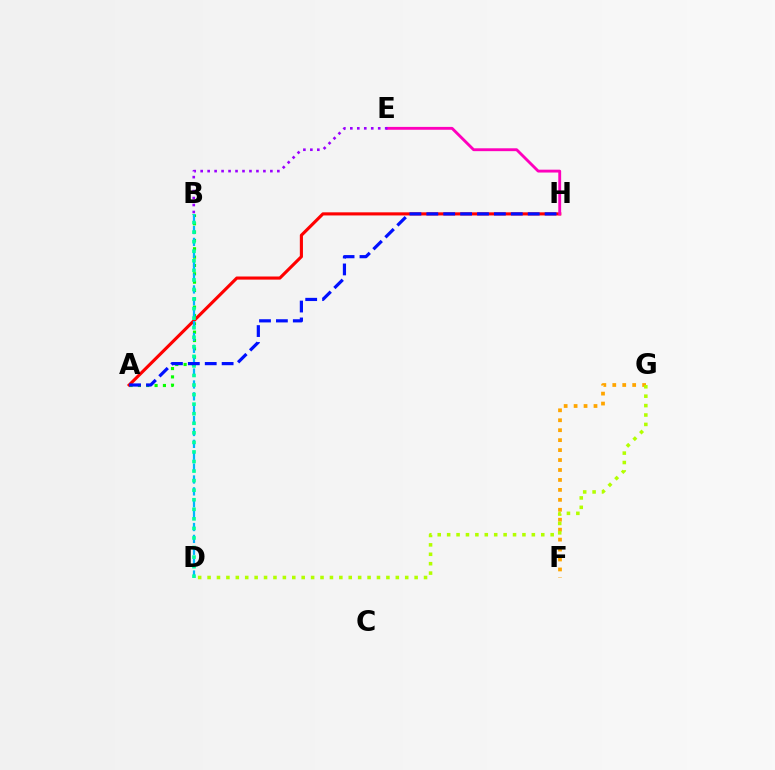{('A', 'B'): [{'color': '#08ff00', 'line_style': 'dotted', 'thickness': 2.27}], ('F', 'G'): [{'color': '#ffa500', 'line_style': 'dotted', 'thickness': 2.7}], ('A', 'H'): [{'color': '#ff0000', 'line_style': 'solid', 'thickness': 2.25}, {'color': '#0010ff', 'line_style': 'dashed', 'thickness': 2.3}], ('B', 'D'): [{'color': '#00b5ff', 'line_style': 'dashed', 'thickness': 1.61}, {'color': '#00ff9d', 'line_style': 'dotted', 'thickness': 2.6}], ('E', 'H'): [{'color': '#ff00bd', 'line_style': 'solid', 'thickness': 2.06}], ('D', 'G'): [{'color': '#b3ff00', 'line_style': 'dotted', 'thickness': 2.56}], ('B', 'E'): [{'color': '#9b00ff', 'line_style': 'dotted', 'thickness': 1.89}]}